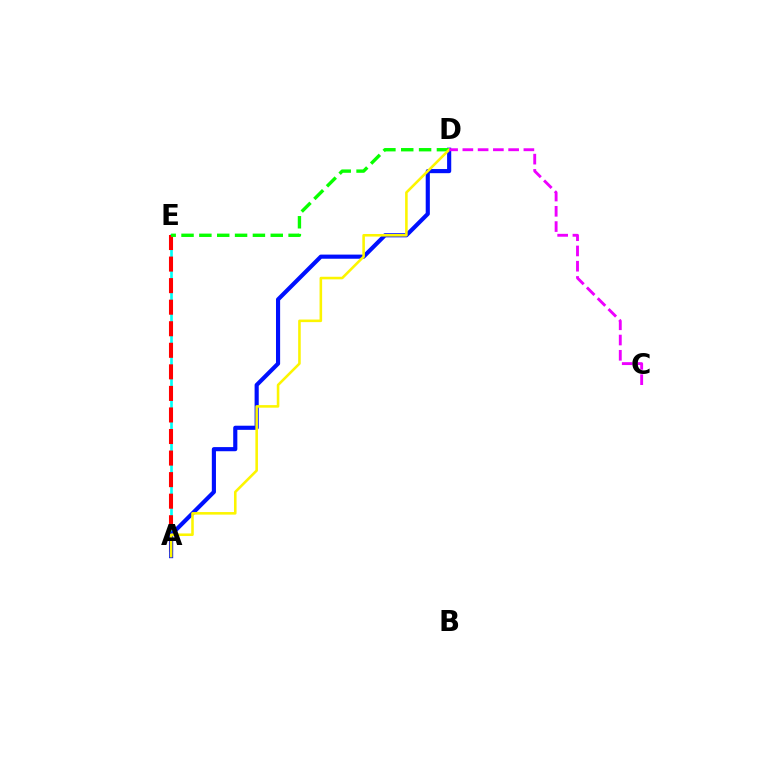{('A', 'E'): [{'color': '#00fff6', 'line_style': 'solid', 'thickness': 1.91}, {'color': '#ff0000', 'line_style': 'dashed', 'thickness': 2.93}], ('A', 'D'): [{'color': '#0010ff', 'line_style': 'solid', 'thickness': 2.98}, {'color': '#fcf500', 'line_style': 'solid', 'thickness': 1.85}], ('D', 'E'): [{'color': '#08ff00', 'line_style': 'dashed', 'thickness': 2.42}], ('C', 'D'): [{'color': '#ee00ff', 'line_style': 'dashed', 'thickness': 2.07}]}